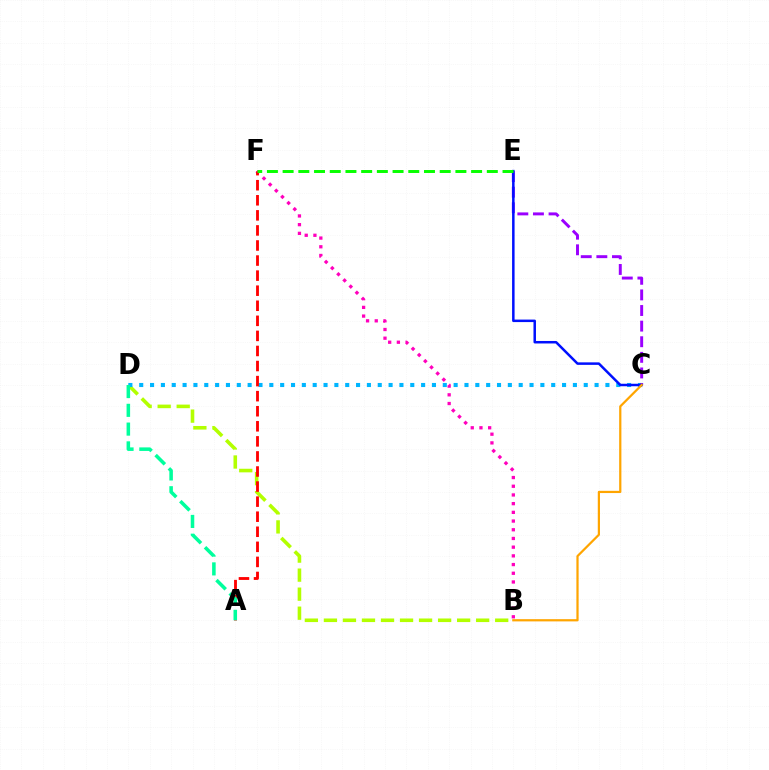{('B', 'F'): [{'color': '#ff00bd', 'line_style': 'dotted', 'thickness': 2.36}], ('B', 'D'): [{'color': '#b3ff00', 'line_style': 'dashed', 'thickness': 2.59}], ('C', 'D'): [{'color': '#00b5ff', 'line_style': 'dotted', 'thickness': 2.95}], ('A', 'F'): [{'color': '#ff0000', 'line_style': 'dashed', 'thickness': 2.05}], ('A', 'D'): [{'color': '#00ff9d', 'line_style': 'dashed', 'thickness': 2.55}], ('C', 'E'): [{'color': '#9b00ff', 'line_style': 'dashed', 'thickness': 2.12}, {'color': '#0010ff', 'line_style': 'solid', 'thickness': 1.8}], ('B', 'C'): [{'color': '#ffa500', 'line_style': 'solid', 'thickness': 1.6}], ('E', 'F'): [{'color': '#08ff00', 'line_style': 'dashed', 'thickness': 2.13}]}